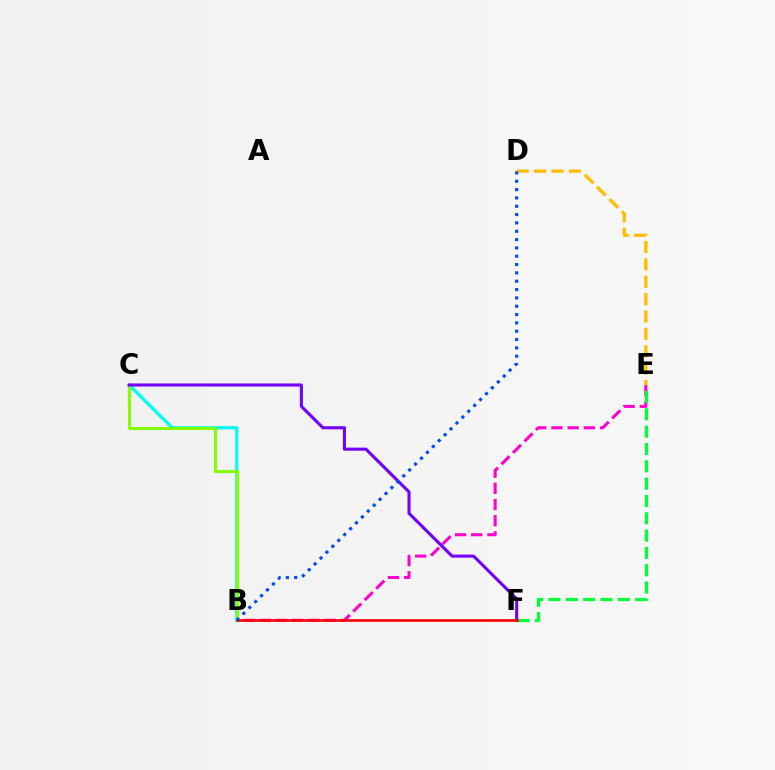{('B', 'C'): [{'color': '#00fff6', 'line_style': 'solid', 'thickness': 2.34}, {'color': '#84ff00', 'line_style': 'solid', 'thickness': 2.21}], ('B', 'E'): [{'color': '#ff00cf', 'line_style': 'dashed', 'thickness': 2.2}], ('C', 'F'): [{'color': '#7200ff', 'line_style': 'solid', 'thickness': 2.22}], ('D', 'E'): [{'color': '#ffbd00', 'line_style': 'dashed', 'thickness': 2.36}], ('E', 'F'): [{'color': '#00ff39', 'line_style': 'dashed', 'thickness': 2.35}], ('B', 'F'): [{'color': '#ff0000', 'line_style': 'solid', 'thickness': 1.87}], ('B', 'D'): [{'color': '#004bff', 'line_style': 'dotted', 'thickness': 2.26}]}